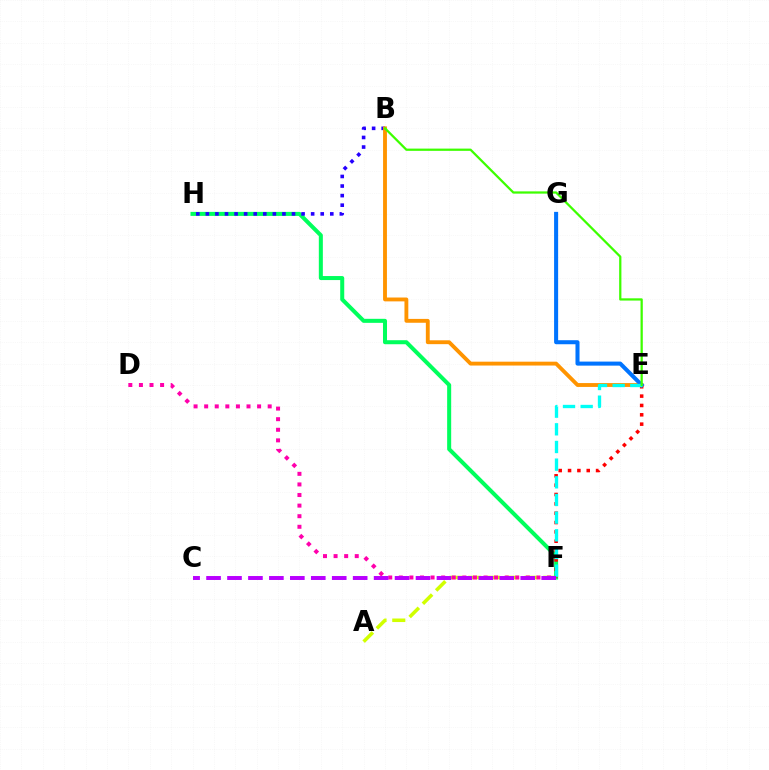{('A', 'F'): [{'color': '#d1ff00', 'line_style': 'dashed', 'thickness': 2.55}], ('F', 'H'): [{'color': '#00ff5c', 'line_style': 'solid', 'thickness': 2.9}], ('B', 'H'): [{'color': '#2500ff', 'line_style': 'dotted', 'thickness': 2.6}], ('B', 'E'): [{'color': '#ff9400', 'line_style': 'solid', 'thickness': 2.78}, {'color': '#3dff00', 'line_style': 'solid', 'thickness': 1.62}], ('E', 'F'): [{'color': '#ff0000', 'line_style': 'dotted', 'thickness': 2.54}, {'color': '#00fff6', 'line_style': 'dashed', 'thickness': 2.4}], ('E', 'G'): [{'color': '#0074ff', 'line_style': 'solid', 'thickness': 2.91}], ('D', 'F'): [{'color': '#ff00ac', 'line_style': 'dotted', 'thickness': 2.88}], ('C', 'F'): [{'color': '#b900ff', 'line_style': 'dashed', 'thickness': 2.85}]}